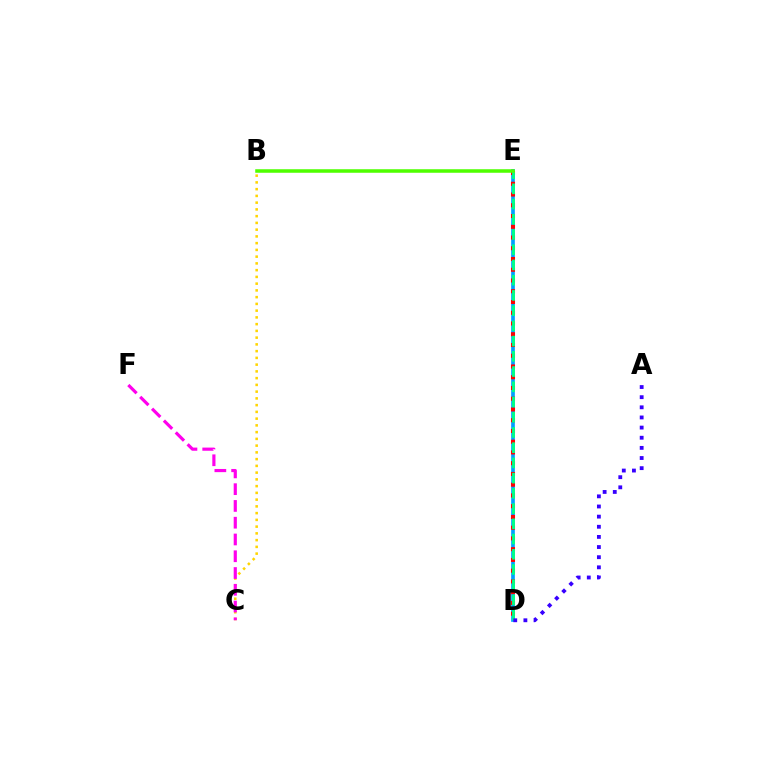{('D', 'E'): [{'color': '#009eff', 'line_style': 'solid', 'thickness': 2.64}, {'color': '#ff0000', 'line_style': 'dotted', 'thickness': 2.92}, {'color': '#00ff86', 'line_style': 'dashed', 'thickness': 2.07}], ('A', 'D'): [{'color': '#3700ff', 'line_style': 'dotted', 'thickness': 2.75}], ('B', 'E'): [{'color': '#4fff00', 'line_style': 'solid', 'thickness': 2.53}], ('B', 'C'): [{'color': '#ffd500', 'line_style': 'dotted', 'thickness': 1.83}], ('C', 'F'): [{'color': '#ff00ed', 'line_style': 'dashed', 'thickness': 2.28}]}